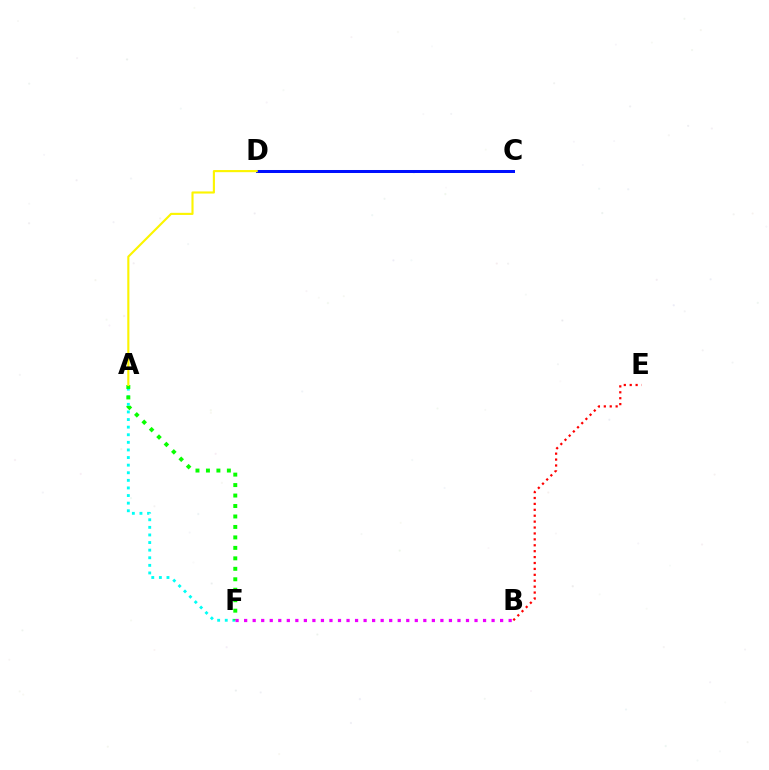{('B', 'E'): [{'color': '#ff0000', 'line_style': 'dotted', 'thickness': 1.61}], ('C', 'D'): [{'color': '#0010ff', 'line_style': 'solid', 'thickness': 2.16}], ('A', 'F'): [{'color': '#00fff6', 'line_style': 'dotted', 'thickness': 2.06}, {'color': '#08ff00', 'line_style': 'dotted', 'thickness': 2.84}], ('B', 'F'): [{'color': '#ee00ff', 'line_style': 'dotted', 'thickness': 2.32}], ('A', 'D'): [{'color': '#fcf500', 'line_style': 'solid', 'thickness': 1.53}]}